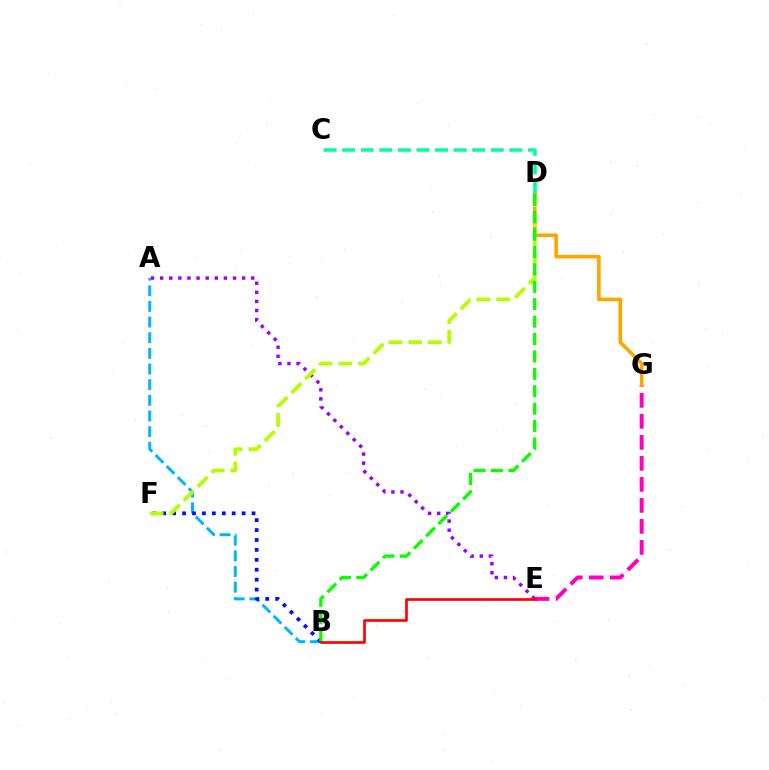{('A', 'B'): [{'color': '#00b5ff', 'line_style': 'dashed', 'thickness': 2.13}], ('A', 'E'): [{'color': '#9b00ff', 'line_style': 'dotted', 'thickness': 2.47}], ('E', 'G'): [{'color': '#ff00bd', 'line_style': 'dashed', 'thickness': 2.85}], ('D', 'G'): [{'color': '#ffa500', 'line_style': 'solid', 'thickness': 2.59}], ('B', 'F'): [{'color': '#0010ff', 'line_style': 'dotted', 'thickness': 2.7}], ('D', 'F'): [{'color': '#b3ff00', 'line_style': 'dashed', 'thickness': 2.68}], ('B', 'D'): [{'color': '#08ff00', 'line_style': 'dashed', 'thickness': 2.37}], ('C', 'D'): [{'color': '#00ff9d', 'line_style': 'dashed', 'thickness': 2.52}], ('B', 'E'): [{'color': '#ff0000', 'line_style': 'solid', 'thickness': 1.92}]}